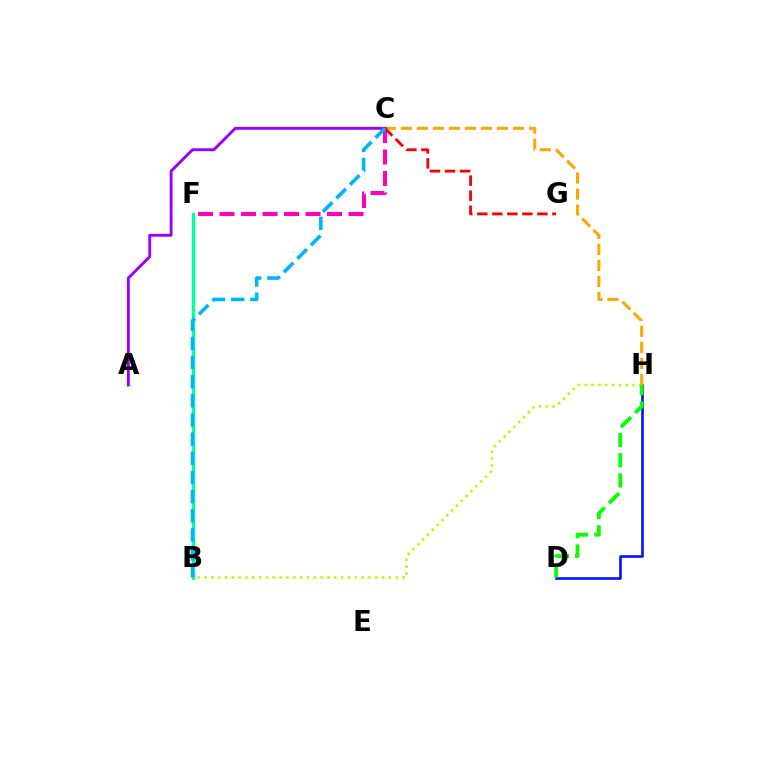{('B', 'F'): [{'color': '#00ff9d', 'line_style': 'solid', 'thickness': 2.37}], ('B', 'H'): [{'color': '#b3ff00', 'line_style': 'dotted', 'thickness': 1.86}], ('D', 'H'): [{'color': '#0010ff', 'line_style': 'solid', 'thickness': 1.88}, {'color': '#08ff00', 'line_style': 'dashed', 'thickness': 2.75}], ('C', 'H'): [{'color': '#ffa500', 'line_style': 'dashed', 'thickness': 2.18}], ('C', 'F'): [{'color': '#ff00bd', 'line_style': 'dashed', 'thickness': 2.92}], ('A', 'C'): [{'color': '#9b00ff', 'line_style': 'solid', 'thickness': 2.08}], ('C', 'G'): [{'color': '#ff0000', 'line_style': 'dashed', 'thickness': 2.04}], ('B', 'C'): [{'color': '#00b5ff', 'line_style': 'dashed', 'thickness': 2.6}]}